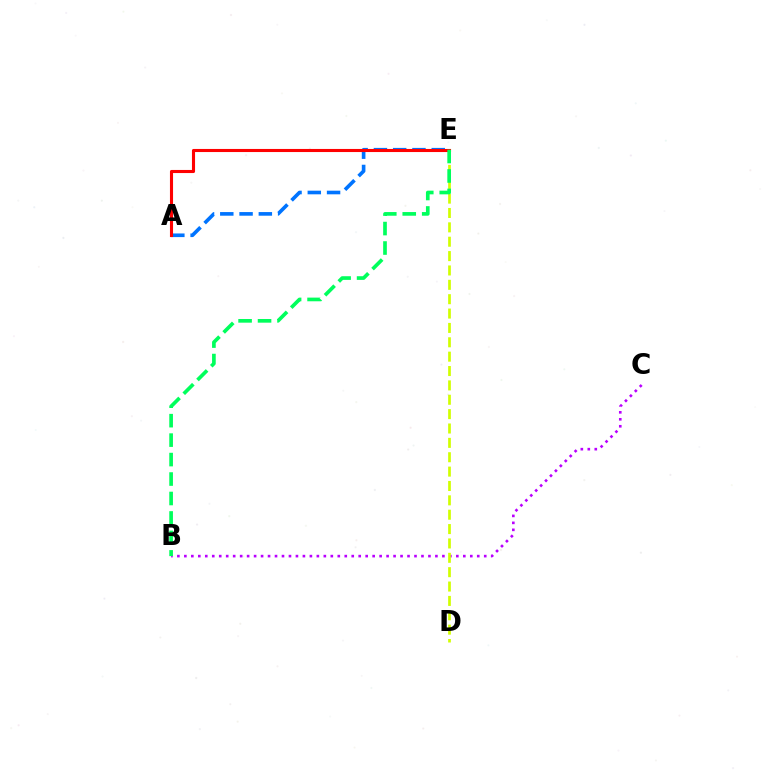{('B', 'C'): [{'color': '#b900ff', 'line_style': 'dotted', 'thickness': 1.89}], ('D', 'E'): [{'color': '#d1ff00', 'line_style': 'dashed', 'thickness': 1.95}], ('A', 'E'): [{'color': '#0074ff', 'line_style': 'dashed', 'thickness': 2.62}, {'color': '#ff0000', 'line_style': 'solid', 'thickness': 2.23}], ('B', 'E'): [{'color': '#00ff5c', 'line_style': 'dashed', 'thickness': 2.64}]}